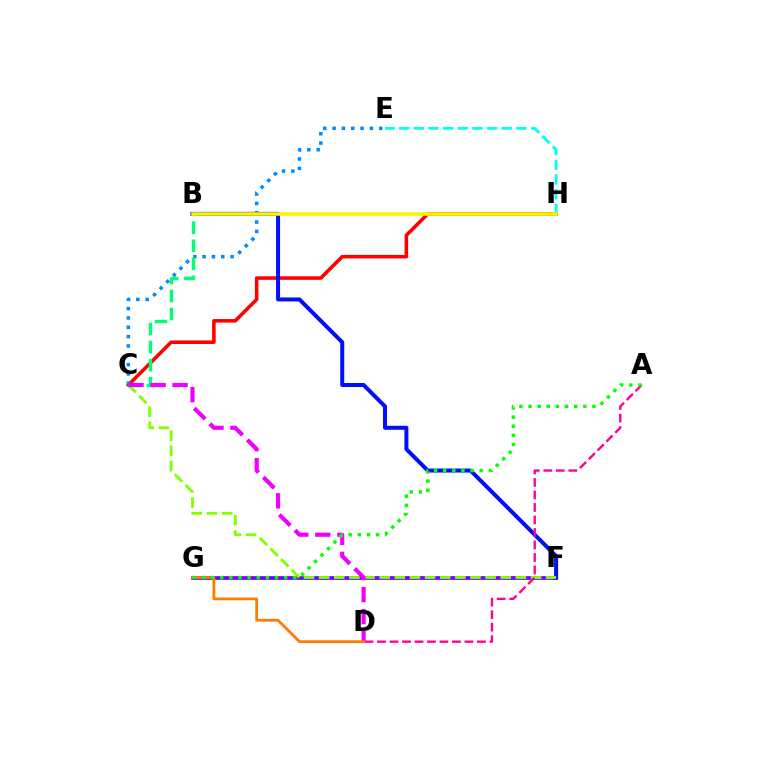{('C', 'H'): [{'color': '#ff0000', 'line_style': 'solid', 'thickness': 2.56}], ('F', 'G'): [{'color': '#7200ff', 'line_style': 'solid', 'thickness': 2.67}], ('C', 'E'): [{'color': '#008cff', 'line_style': 'dotted', 'thickness': 2.54}], ('B', 'F'): [{'color': '#0010ff', 'line_style': 'solid', 'thickness': 2.89}], ('C', 'F'): [{'color': '#84ff00', 'line_style': 'dashed', 'thickness': 2.06}], ('B', 'C'): [{'color': '#00ff74', 'line_style': 'dashed', 'thickness': 2.45}], ('C', 'D'): [{'color': '#ee00ff', 'line_style': 'dashed', 'thickness': 2.99}], ('E', 'H'): [{'color': '#00fff6', 'line_style': 'dashed', 'thickness': 1.99}], ('B', 'H'): [{'color': '#fcf500', 'line_style': 'solid', 'thickness': 2.56}], ('A', 'D'): [{'color': '#ff0094', 'line_style': 'dashed', 'thickness': 1.7}], ('D', 'G'): [{'color': '#ff7c00', 'line_style': 'solid', 'thickness': 2.0}], ('A', 'G'): [{'color': '#08ff00', 'line_style': 'dotted', 'thickness': 2.48}]}